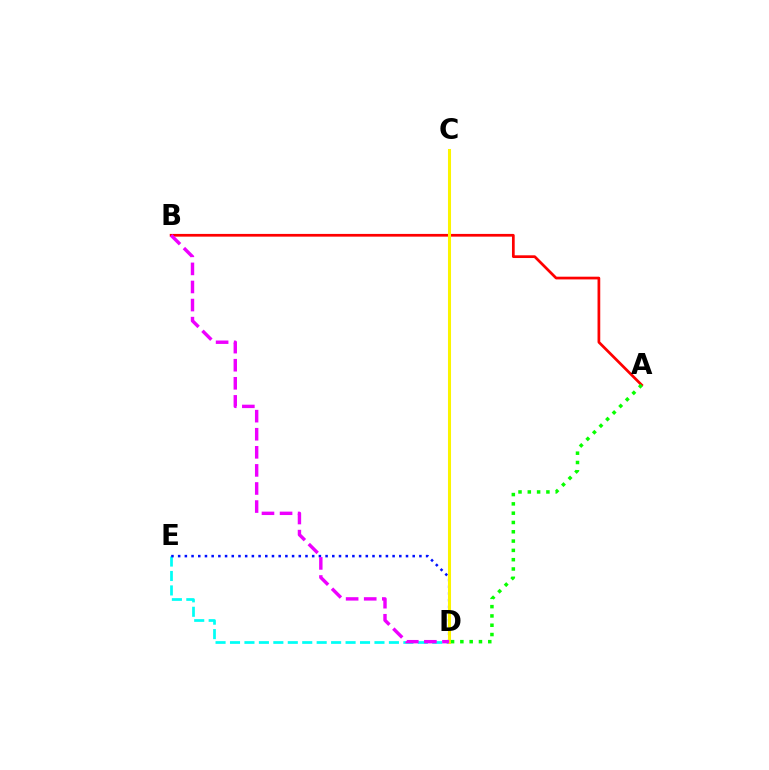{('A', 'B'): [{'color': '#ff0000', 'line_style': 'solid', 'thickness': 1.96}], ('D', 'E'): [{'color': '#00fff6', 'line_style': 'dashed', 'thickness': 1.96}, {'color': '#0010ff', 'line_style': 'dotted', 'thickness': 1.82}], ('C', 'D'): [{'color': '#fcf500', 'line_style': 'solid', 'thickness': 2.19}], ('A', 'D'): [{'color': '#08ff00', 'line_style': 'dotted', 'thickness': 2.53}], ('B', 'D'): [{'color': '#ee00ff', 'line_style': 'dashed', 'thickness': 2.46}]}